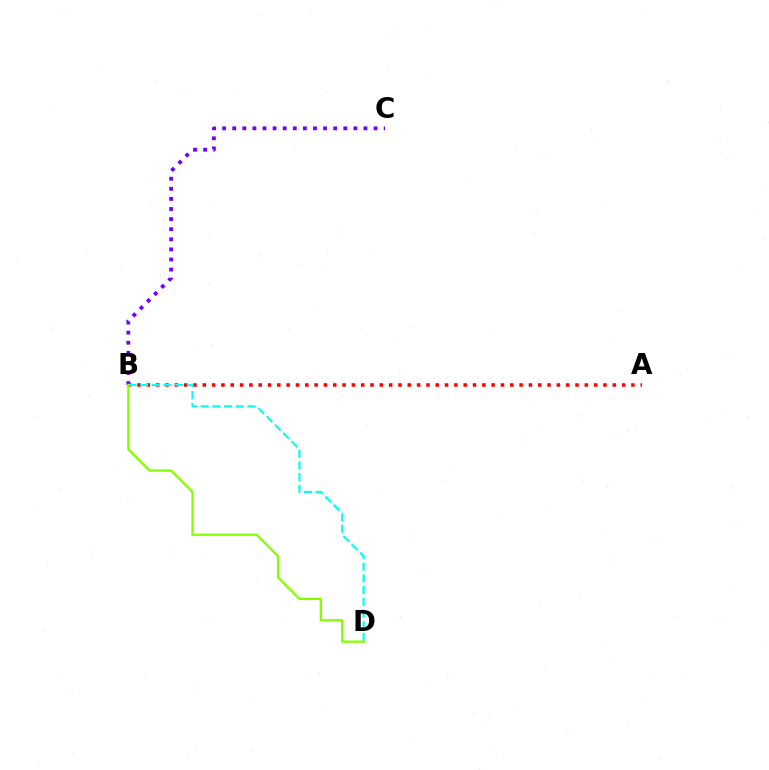{('A', 'B'): [{'color': '#ff0000', 'line_style': 'dotted', 'thickness': 2.53}], ('B', 'C'): [{'color': '#7200ff', 'line_style': 'dotted', 'thickness': 2.74}], ('B', 'D'): [{'color': '#00fff6', 'line_style': 'dashed', 'thickness': 1.59}, {'color': '#84ff00', 'line_style': 'solid', 'thickness': 1.66}]}